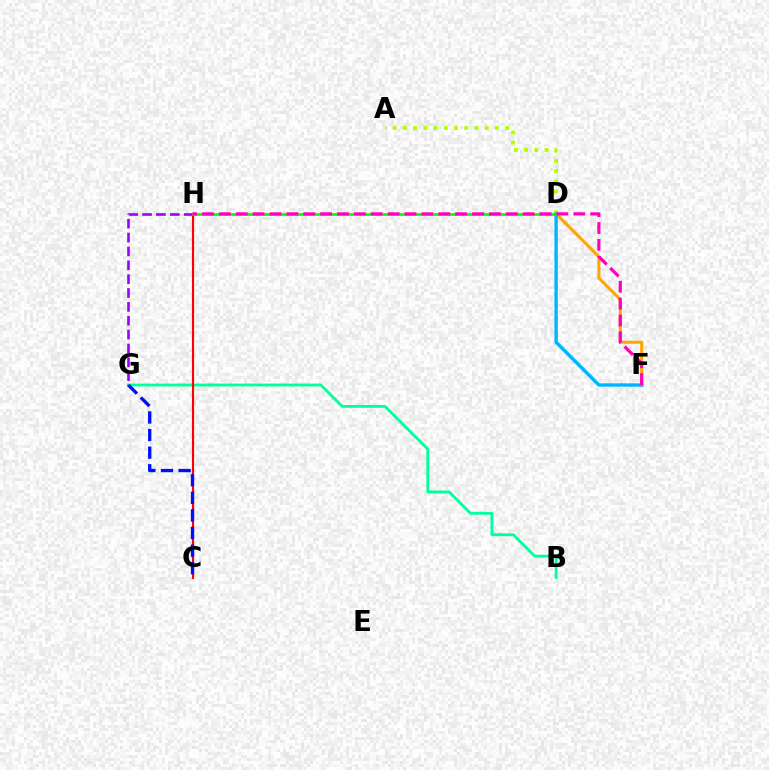{('B', 'G'): [{'color': '#00ff9d', 'line_style': 'solid', 'thickness': 2.03}], ('A', 'D'): [{'color': '#b3ff00', 'line_style': 'dotted', 'thickness': 2.78}], ('G', 'H'): [{'color': '#9b00ff', 'line_style': 'dashed', 'thickness': 1.88}], ('C', 'H'): [{'color': '#ff0000', 'line_style': 'solid', 'thickness': 1.55}], ('D', 'F'): [{'color': '#ffa500', 'line_style': 'solid', 'thickness': 2.19}, {'color': '#00b5ff', 'line_style': 'solid', 'thickness': 2.43}], ('C', 'G'): [{'color': '#0010ff', 'line_style': 'dashed', 'thickness': 2.39}], ('D', 'H'): [{'color': '#08ff00', 'line_style': 'solid', 'thickness': 1.97}], ('F', 'H'): [{'color': '#ff00bd', 'line_style': 'dashed', 'thickness': 2.29}]}